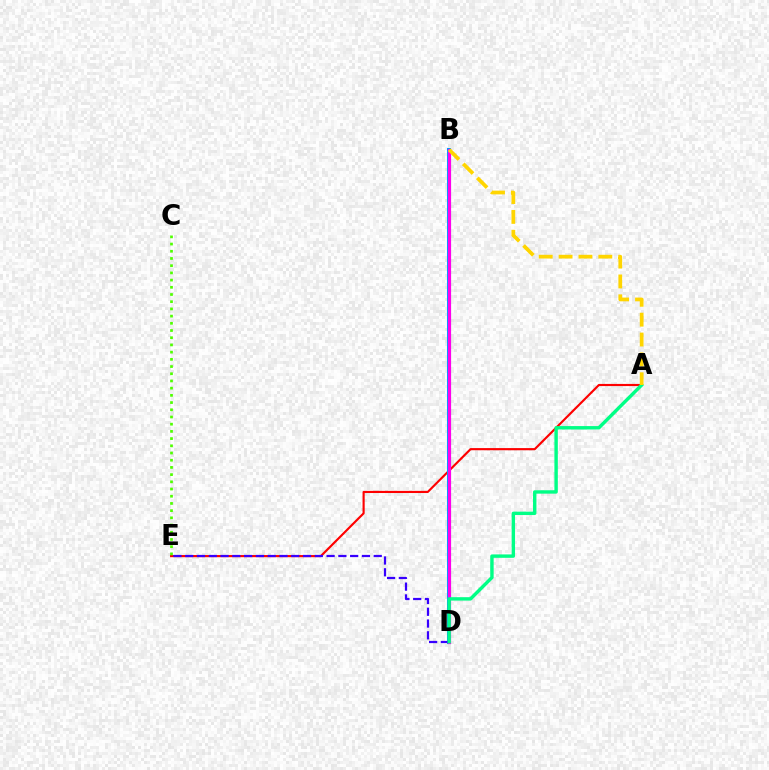{('A', 'E'): [{'color': '#ff0000', 'line_style': 'solid', 'thickness': 1.54}], ('C', 'E'): [{'color': '#4fff00', 'line_style': 'dotted', 'thickness': 1.96}], ('B', 'D'): [{'color': '#009eff', 'line_style': 'solid', 'thickness': 2.92}, {'color': '#ff00ed', 'line_style': 'solid', 'thickness': 2.26}], ('D', 'E'): [{'color': '#3700ff', 'line_style': 'dashed', 'thickness': 1.6}], ('A', 'D'): [{'color': '#00ff86', 'line_style': 'solid', 'thickness': 2.46}], ('A', 'B'): [{'color': '#ffd500', 'line_style': 'dashed', 'thickness': 2.7}]}